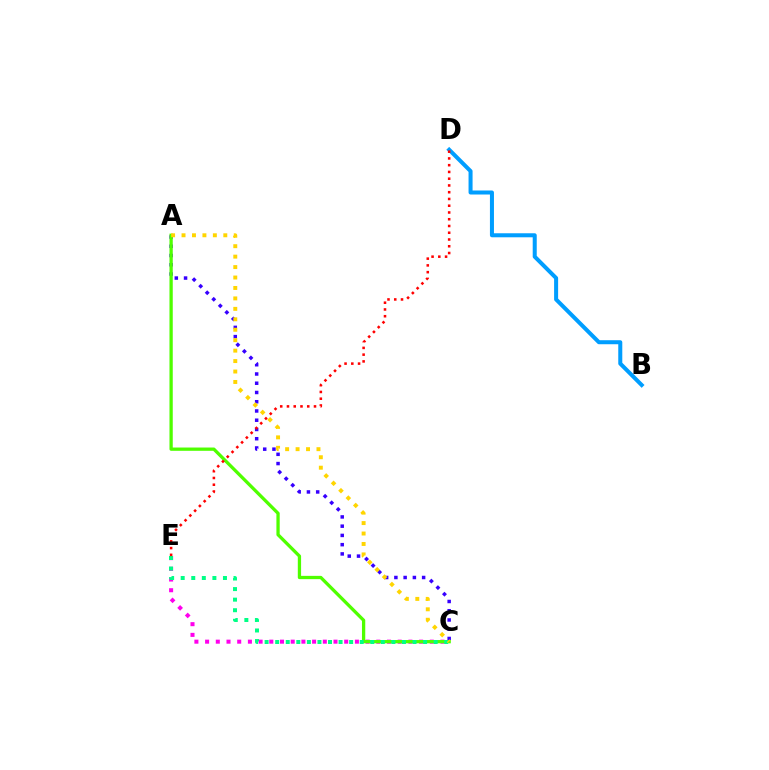{('C', 'E'): [{'color': '#ff00ed', 'line_style': 'dotted', 'thickness': 2.91}, {'color': '#00ff86', 'line_style': 'dotted', 'thickness': 2.87}], ('A', 'C'): [{'color': '#3700ff', 'line_style': 'dotted', 'thickness': 2.51}, {'color': '#4fff00', 'line_style': 'solid', 'thickness': 2.36}, {'color': '#ffd500', 'line_style': 'dotted', 'thickness': 2.84}], ('B', 'D'): [{'color': '#009eff', 'line_style': 'solid', 'thickness': 2.9}], ('D', 'E'): [{'color': '#ff0000', 'line_style': 'dotted', 'thickness': 1.84}]}